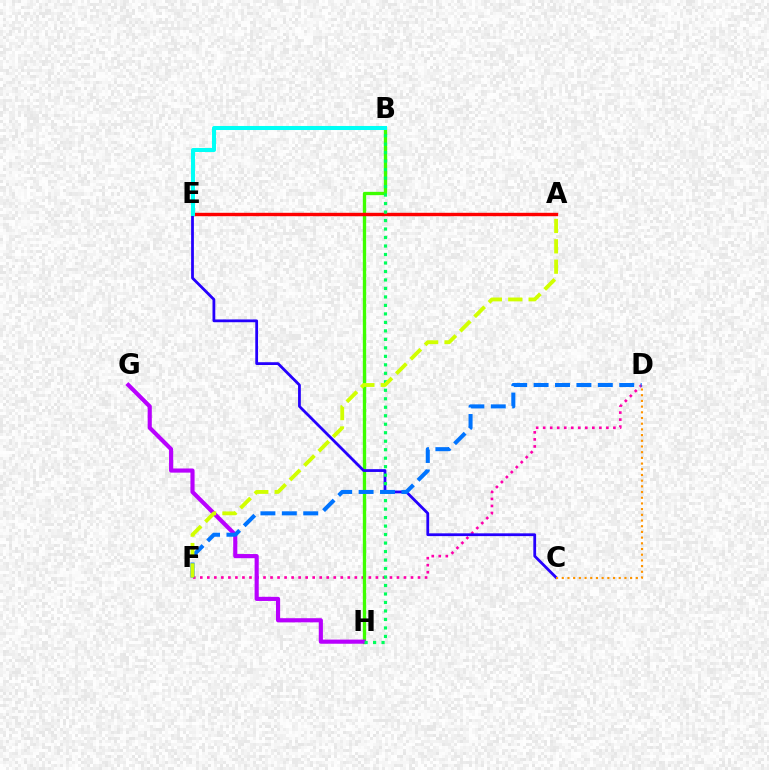{('D', 'F'): [{'color': '#ff00ac', 'line_style': 'dotted', 'thickness': 1.91}, {'color': '#0074ff', 'line_style': 'dashed', 'thickness': 2.91}], ('B', 'H'): [{'color': '#3dff00', 'line_style': 'solid', 'thickness': 2.4}, {'color': '#00ff5c', 'line_style': 'dotted', 'thickness': 2.31}], ('A', 'E'): [{'color': '#ff0000', 'line_style': 'solid', 'thickness': 2.44}], ('C', 'E'): [{'color': '#2500ff', 'line_style': 'solid', 'thickness': 2.0}], ('G', 'H'): [{'color': '#b900ff', 'line_style': 'solid', 'thickness': 2.98}], ('B', 'E'): [{'color': '#00fff6', 'line_style': 'solid', 'thickness': 2.9}], ('C', 'D'): [{'color': '#ff9400', 'line_style': 'dotted', 'thickness': 1.55}], ('A', 'F'): [{'color': '#d1ff00', 'line_style': 'dashed', 'thickness': 2.77}]}